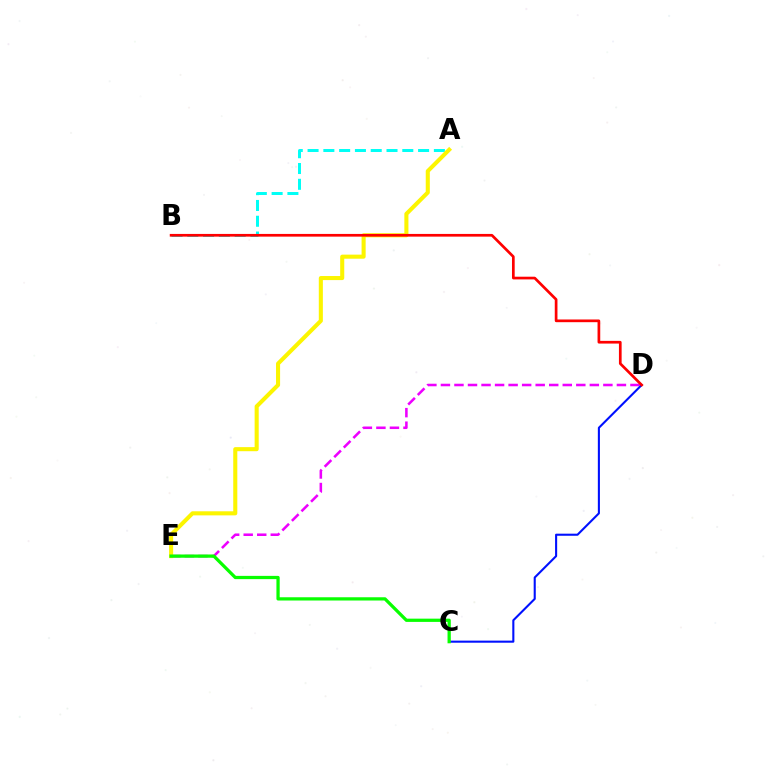{('D', 'E'): [{'color': '#ee00ff', 'line_style': 'dashed', 'thickness': 1.84}], ('C', 'D'): [{'color': '#0010ff', 'line_style': 'solid', 'thickness': 1.51}], ('A', 'B'): [{'color': '#00fff6', 'line_style': 'dashed', 'thickness': 2.14}], ('A', 'E'): [{'color': '#fcf500', 'line_style': 'solid', 'thickness': 2.93}], ('B', 'D'): [{'color': '#ff0000', 'line_style': 'solid', 'thickness': 1.94}], ('C', 'E'): [{'color': '#08ff00', 'line_style': 'solid', 'thickness': 2.34}]}